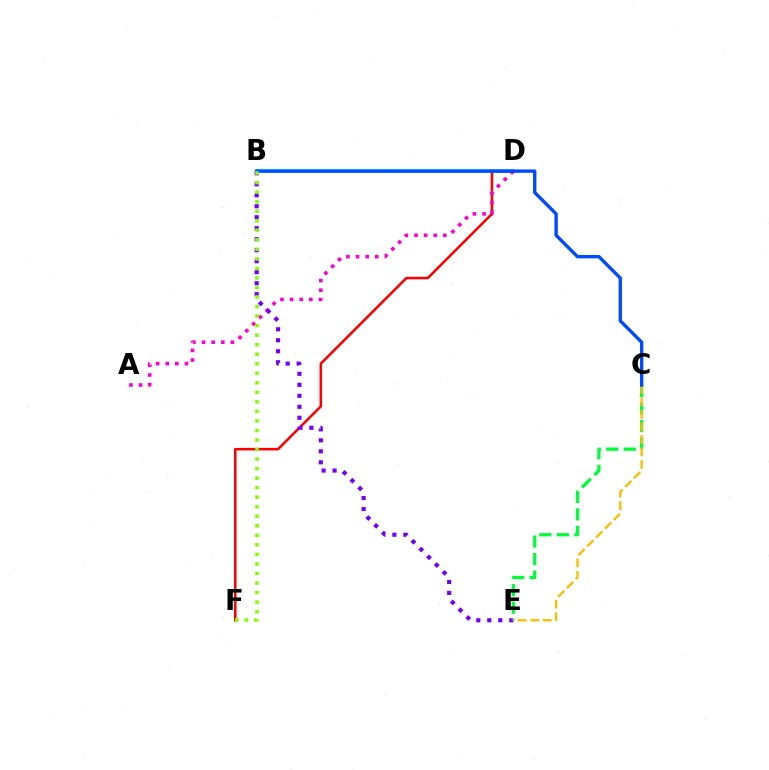{('B', 'D'): [{'color': '#00fff6', 'line_style': 'solid', 'thickness': 2.65}], ('D', 'F'): [{'color': '#ff0000', 'line_style': 'solid', 'thickness': 1.83}], ('A', 'D'): [{'color': '#ff00cf', 'line_style': 'dotted', 'thickness': 2.61}], ('B', 'E'): [{'color': '#7200ff', 'line_style': 'dotted', 'thickness': 2.99}], ('C', 'E'): [{'color': '#00ff39', 'line_style': 'dashed', 'thickness': 2.38}, {'color': '#ffbd00', 'line_style': 'dashed', 'thickness': 1.7}], ('B', 'C'): [{'color': '#004bff', 'line_style': 'solid', 'thickness': 2.43}], ('B', 'F'): [{'color': '#84ff00', 'line_style': 'dotted', 'thickness': 2.59}]}